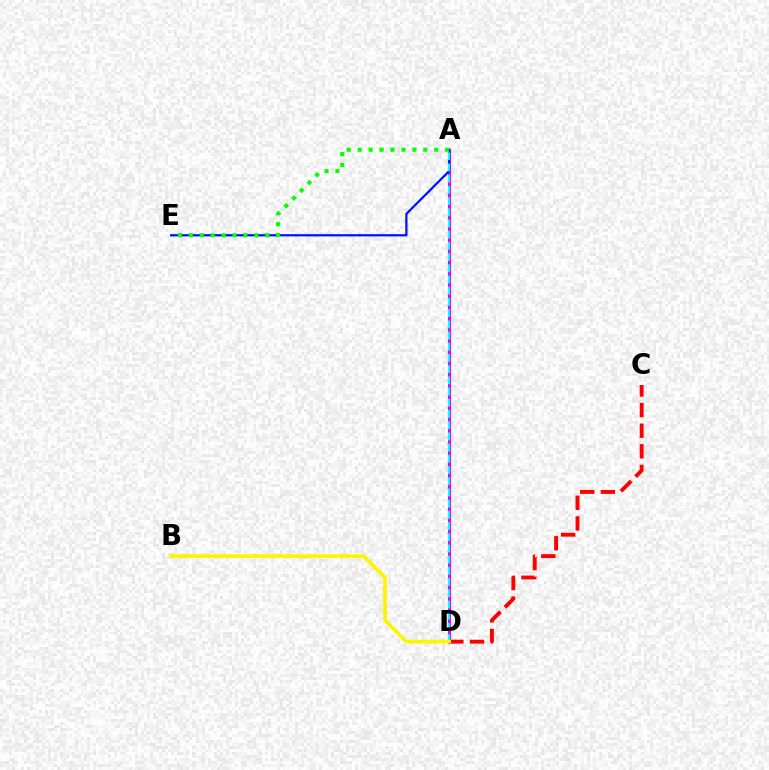{('A', 'D'): [{'color': '#ee00ff', 'line_style': 'solid', 'thickness': 2.22}, {'color': '#00fff6', 'line_style': 'dashed', 'thickness': 1.52}], ('C', 'D'): [{'color': '#ff0000', 'line_style': 'dashed', 'thickness': 2.8}], ('A', 'E'): [{'color': '#0010ff', 'line_style': 'solid', 'thickness': 1.6}, {'color': '#08ff00', 'line_style': 'dotted', 'thickness': 2.97}], ('B', 'D'): [{'color': '#fcf500', 'line_style': 'solid', 'thickness': 2.65}]}